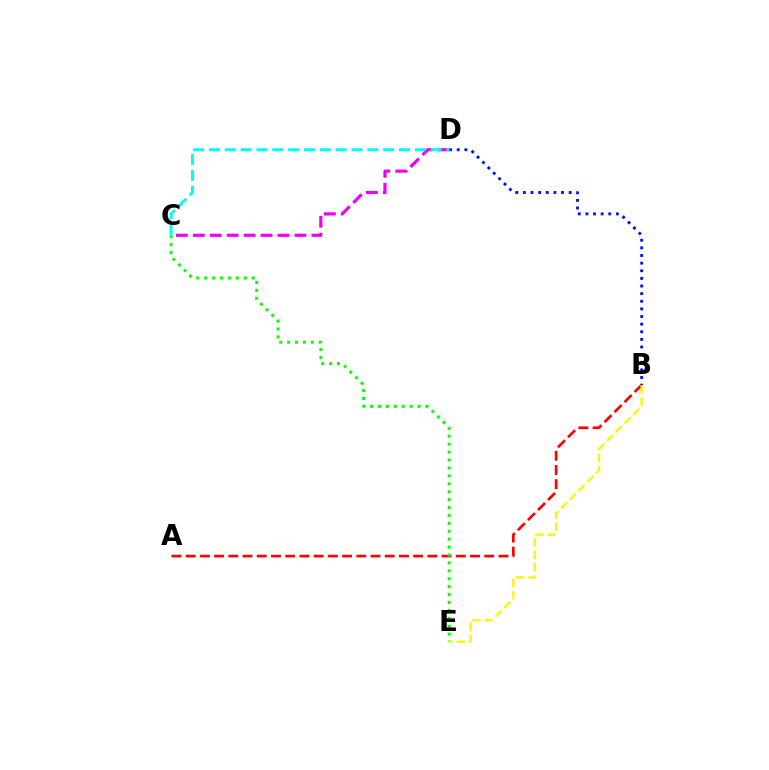{('C', 'D'): [{'color': '#ee00ff', 'line_style': 'dashed', 'thickness': 2.3}, {'color': '#00fff6', 'line_style': 'dashed', 'thickness': 2.15}], ('B', 'D'): [{'color': '#0010ff', 'line_style': 'dotted', 'thickness': 2.07}], ('A', 'B'): [{'color': '#ff0000', 'line_style': 'dashed', 'thickness': 1.93}], ('C', 'E'): [{'color': '#08ff00', 'line_style': 'dotted', 'thickness': 2.15}], ('B', 'E'): [{'color': '#fcf500', 'line_style': 'dashed', 'thickness': 1.68}]}